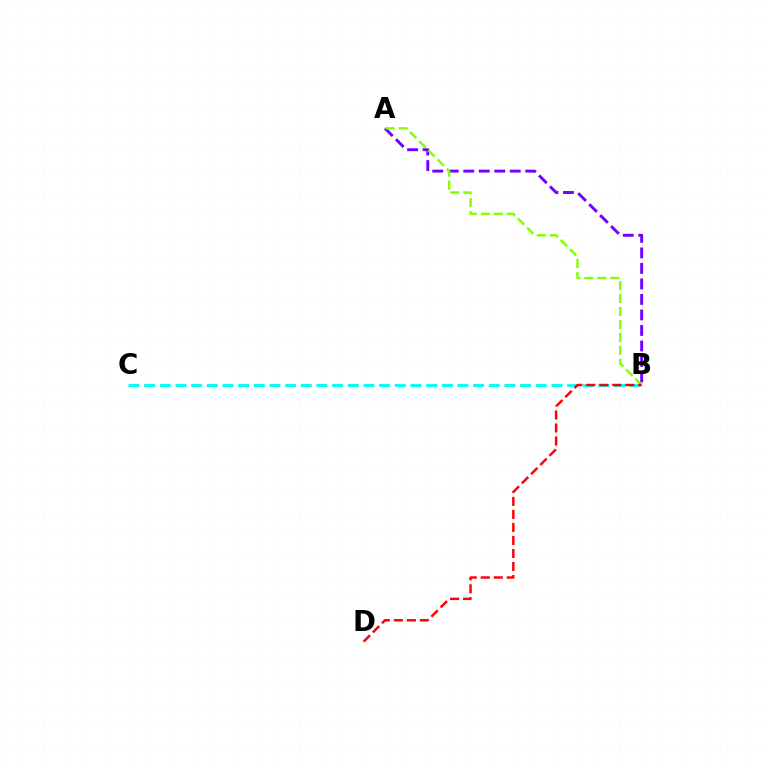{('B', 'C'): [{'color': '#00fff6', 'line_style': 'dashed', 'thickness': 2.13}], ('A', 'B'): [{'color': '#7200ff', 'line_style': 'dashed', 'thickness': 2.11}, {'color': '#84ff00', 'line_style': 'dashed', 'thickness': 1.76}], ('B', 'D'): [{'color': '#ff0000', 'line_style': 'dashed', 'thickness': 1.77}]}